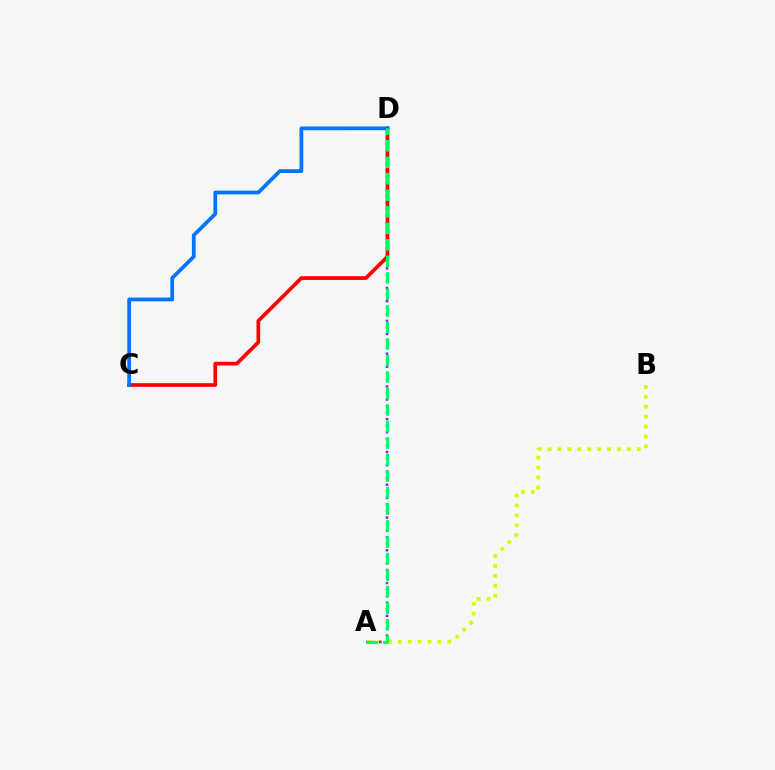{('A', 'B'): [{'color': '#d1ff00', 'line_style': 'dotted', 'thickness': 2.69}], ('A', 'D'): [{'color': '#b900ff', 'line_style': 'dotted', 'thickness': 1.78}, {'color': '#00ff5c', 'line_style': 'dashed', 'thickness': 2.24}], ('C', 'D'): [{'color': '#ff0000', 'line_style': 'solid', 'thickness': 2.66}, {'color': '#0074ff', 'line_style': 'solid', 'thickness': 2.7}]}